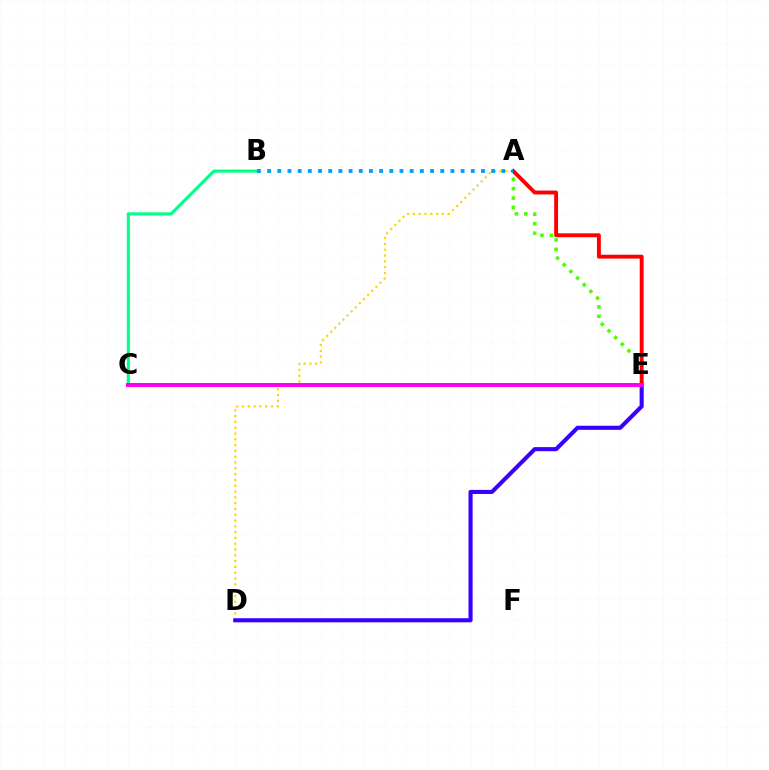{('A', 'D'): [{'color': '#ffd500', 'line_style': 'dotted', 'thickness': 1.58}], ('A', 'E'): [{'color': '#4fff00', 'line_style': 'dotted', 'thickness': 2.56}, {'color': '#ff0000', 'line_style': 'solid', 'thickness': 2.8}], ('B', 'C'): [{'color': '#00ff86', 'line_style': 'solid', 'thickness': 2.23}], ('A', 'B'): [{'color': '#009eff', 'line_style': 'dotted', 'thickness': 2.77}], ('D', 'E'): [{'color': '#3700ff', 'line_style': 'solid', 'thickness': 2.95}], ('C', 'E'): [{'color': '#ff00ed', 'line_style': 'solid', 'thickness': 2.85}]}